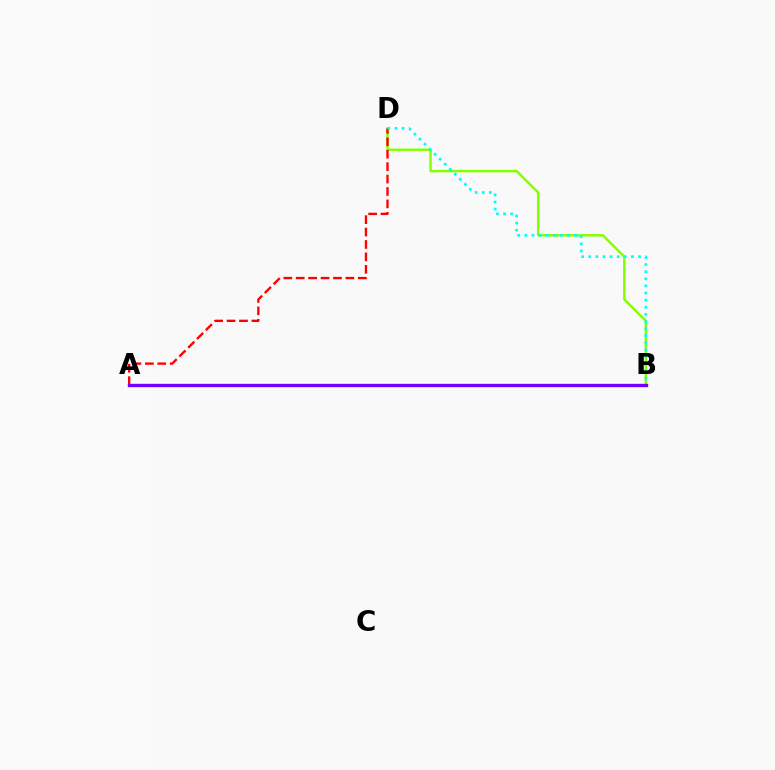{('B', 'D'): [{'color': '#84ff00', 'line_style': 'solid', 'thickness': 1.76}, {'color': '#00fff6', 'line_style': 'dotted', 'thickness': 1.93}], ('A', 'D'): [{'color': '#ff0000', 'line_style': 'dashed', 'thickness': 1.69}], ('A', 'B'): [{'color': '#7200ff', 'line_style': 'solid', 'thickness': 2.42}]}